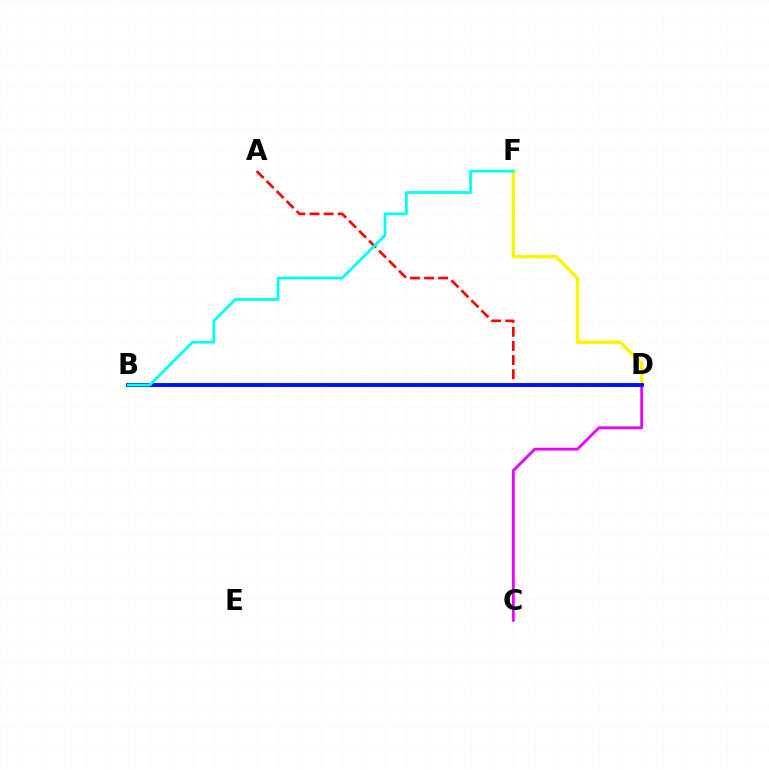{('C', 'D'): [{'color': '#ee00ff', 'line_style': 'solid', 'thickness': 2.04}], ('A', 'D'): [{'color': '#ff0000', 'line_style': 'dashed', 'thickness': 1.92}], ('B', 'D'): [{'color': '#08ff00', 'line_style': 'dotted', 'thickness': 2.58}, {'color': '#0010ff', 'line_style': 'solid', 'thickness': 2.79}], ('D', 'F'): [{'color': '#fcf500', 'line_style': 'solid', 'thickness': 2.43}], ('B', 'F'): [{'color': '#00fff6', 'line_style': 'solid', 'thickness': 2.0}]}